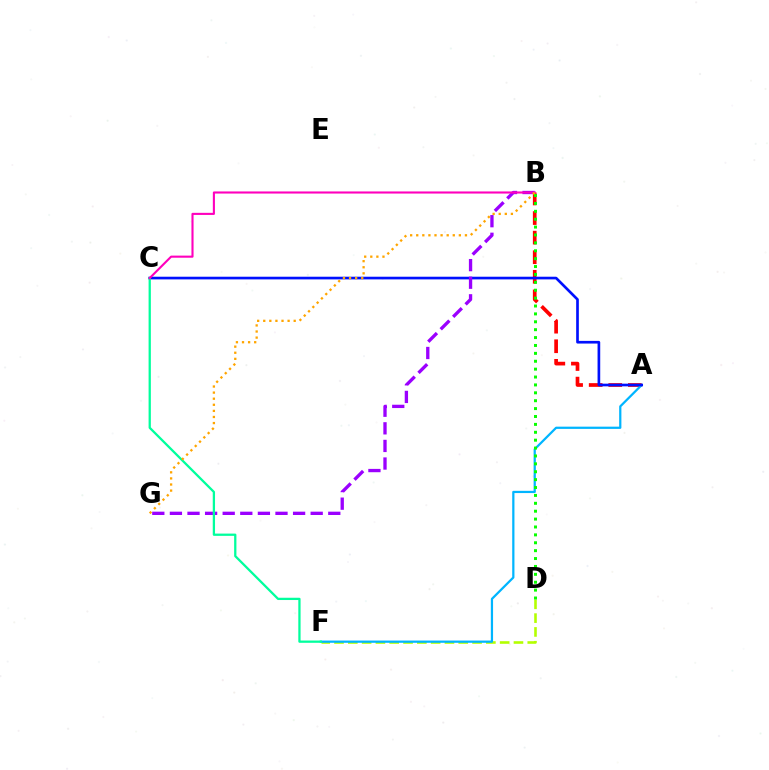{('D', 'F'): [{'color': '#b3ff00', 'line_style': 'dashed', 'thickness': 1.88}], ('A', 'B'): [{'color': '#ff0000', 'line_style': 'dashed', 'thickness': 2.66}], ('A', 'F'): [{'color': '#00b5ff', 'line_style': 'solid', 'thickness': 1.61}], ('A', 'C'): [{'color': '#0010ff', 'line_style': 'solid', 'thickness': 1.92}], ('B', 'G'): [{'color': '#9b00ff', 'line_style': 'dashed', 'thickness': 2.39}, {'color': '#ffa500', 'line_style': 'dotted', 'thickness': 1.65}], ('B', 'D'): [{'color': '#08ff00', 'line_style': 'dotted', 'thickness': 2.14}], ('C', 'F'): [{'color': '#00ff9d', 'line_style': 'solid', 'thickness': 1.64}], ('B', 'C'): [{'color': '#ff00bd', 'line_style': 'solid', 'thickness': 1.52}]}